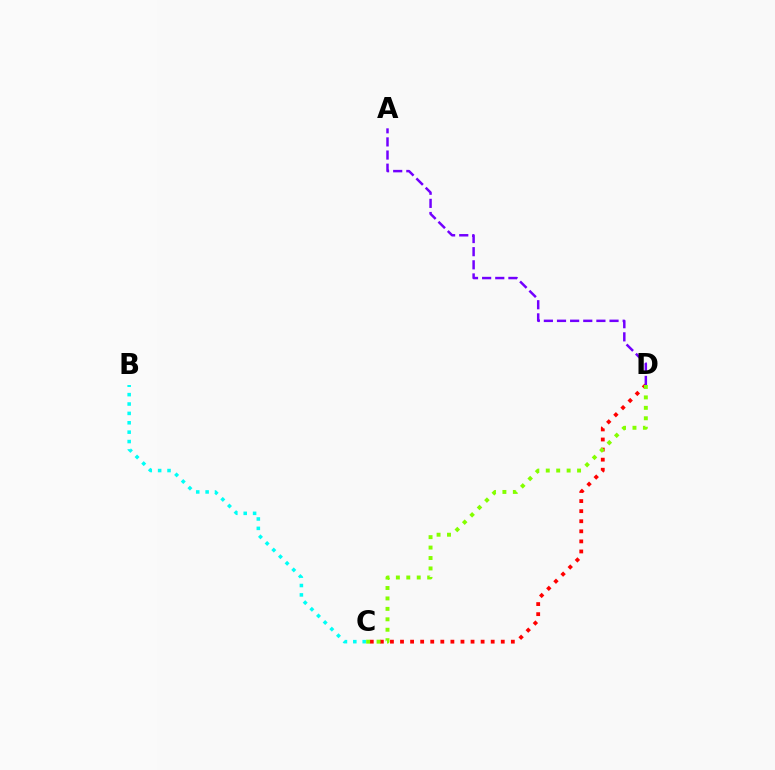{('C', 'D'): [{'color': '#ff0000', 'line_style': 'dotted', 'thickness': 2.74}, {'color': '#84ff00', 'line_style': 'dotted', 'thickness': 2.84}], ('A', 'D'): [{'color': '#7200ff', 'line_style': 'dashed', 'thickness': 1.78}], ('B', 'C'): [{'color': '#00fff6', 'line_style': 'dotted', 'thickness': 2.55}]}